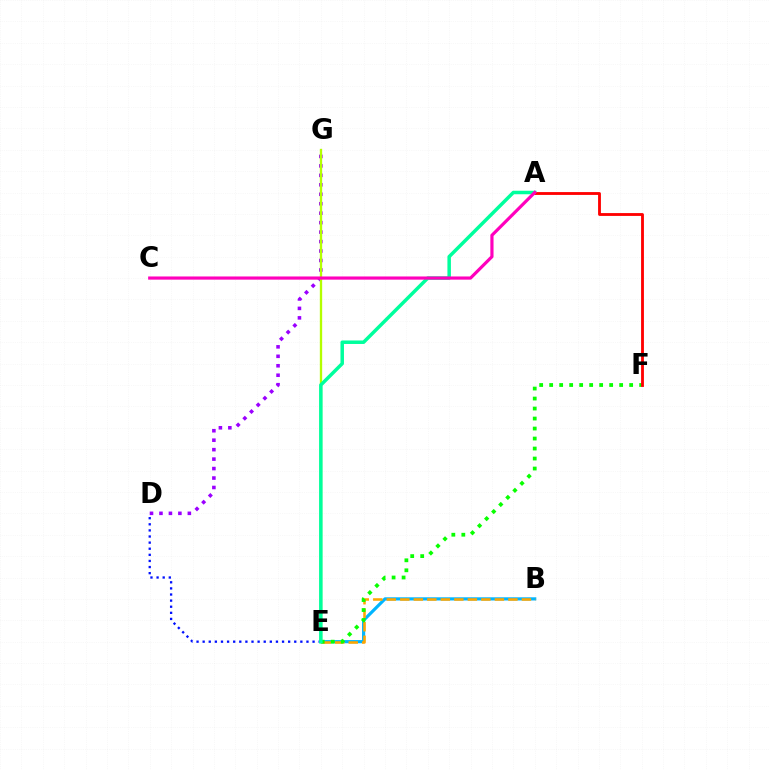{('D', 'G'): [{'color': '#9b00ff', 'line_style': 'dotted', 'thickness': 2.57}], ('E', 'G'): [{'color': '#b3ff00', 'line_style': 'solid', 'thickness': 1.67}], ('B', 'E'): [{'color': '#00b5ff', 'line_style': 'solid', 'thickness': 2.28}, {'color': '#ffa500', 'line_style': 'dashed', 'thickness': 1.84}], ('E', 'F'): [{'color': '#08ff00', 'line_style': 'dotted', 'thickness': 2.72}], ('D', 'E'): [{'color': '#0010ff', 'line_style': 'dotted', 'thickness': 1.66}], ('A', 'E'): [{'color': '#00ff9d', 'line_style': 'solid', 'thickness': 2.52}], ('A', 'F'): [{'color': '#ff0000', 'line_style': 'solid', 'thickness': 2.04}], ('A', 'C'): [{'color': '#ff00bd', 'line_style': 'solid', 'thickness': 2.29}]}